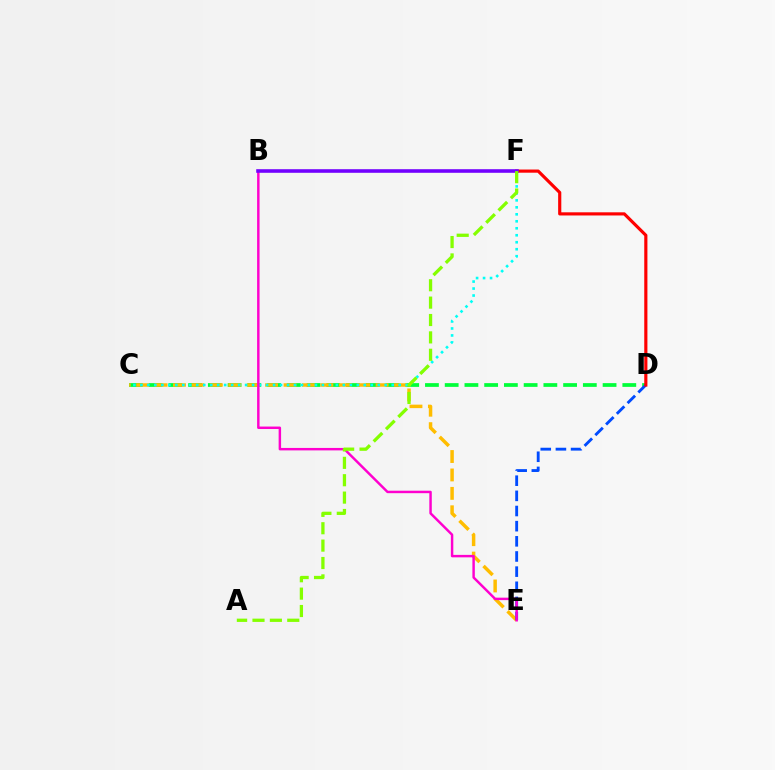{('C', 'D'): [{'color': '#00ff39', 'line_style': 'dashed', 'thickness': 2.68}], ('C', 'E'): [{'color': '#ffbd00', 'line_style': 'dashed', 'thickness': 2.5}], ('D', 'E'): [{'color': '#004bff', 'line_style': 'dashed', 'thickness': 2.06}], ('C', 'F'): [{'color': '#00fff6', 'line_style': 'dotted', 'thickness': 1.9}], ('B', 'E'): [{'color': '#ff00cf', 'line_style': 'solid', 'thickness': 1.77}], ('D', 'F'): [{'color': '#ff0000', 'line_style': 'solid', 'thickness': 2.28}], ('B', 'F'): [{'color': '#7200ff', 'line_style': 'solid', 'thickness': 2.58}], ('A', 'F'): [{'color': '#84ff00', 'line_style': 'dashed', 'thickness': 2.36}]}